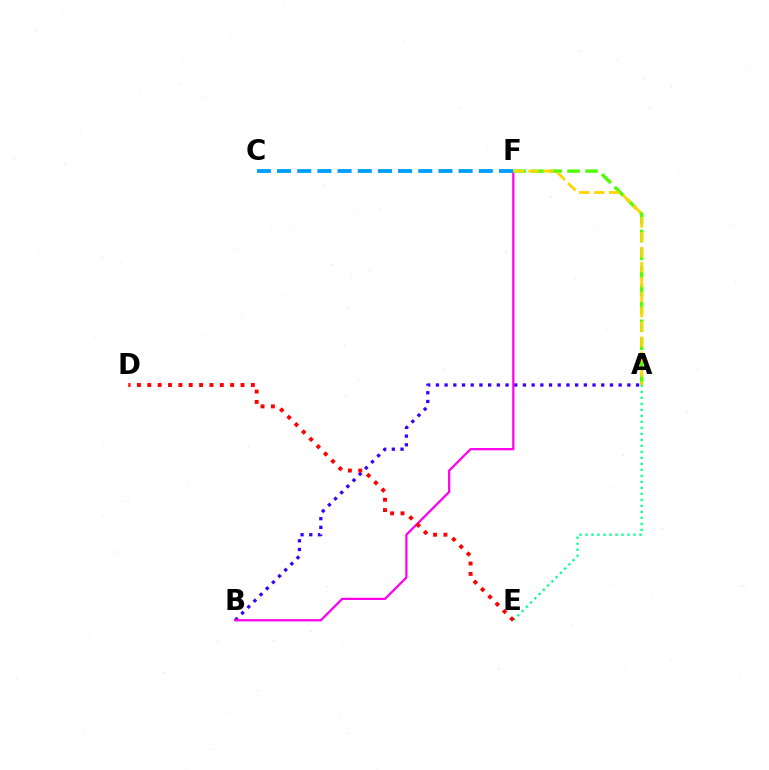{('A', 'B'): [{'color': '#3700ff', 'line_style': 'dotted', 'thickness': 2.36}], ('B', 'F'): [{'color': '#ff00ed', 'line_style': 'solid', 'thickness': 1.61}], ('A', 'F'): [{'color': '#4fff00', 'line_style': 'dashed', 'thickness': 2.44}, {'color': '#ffd500', 'line_style': 'dashed', 'thickness': 2.03}], ('A', 'E'): [{'color': '#00ff86', 'line_style': 'dotted', 'thickness': 1.63}], ('D', 'E'): [{'color': '#ff0000', 'line_style': 'dotted', 'thickness': 2.81}], ('C', 'F'): [{'color': '#009eff', 'line_style': 'dashed', 'thickness': 2.74}]}